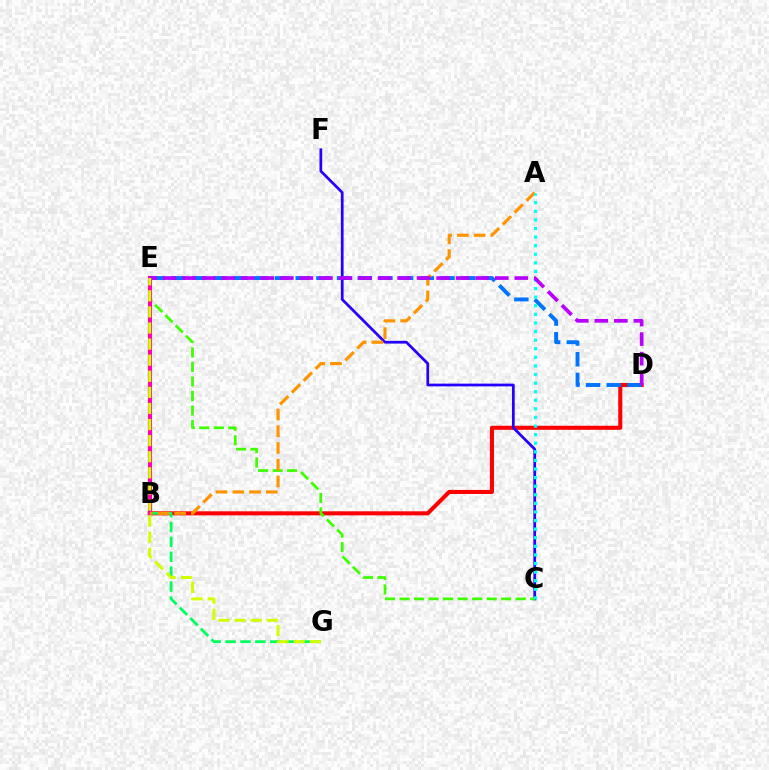{('B', 'D'): [{'color': '#ff0000', 'line_style': 'solid', 'thickness': 2.93}], ('C', 'F'): [{'color': '#2500ff', 'line_style': 'solid', 'thickness': 1.97}], ('B', 'G'): [{'color': '#00ff5c', 'line_style': 'dashed', 'thickness': 2.03}], ('D', 'E'): [{'color': '#0074ff', 'line_style': 'dashed', 'thickness': 2.81}, {'color': '#b900ff', 'line_style': 'dashed', 'thickness': 2.65}], ('C', 'E'): [{'color': '#3dff00', 'line_style': 'dashed', 'thickness': 1.97}], ('B', 'E'): [{'color': '#ff00ac', 'line_style': 'solid', 'thickness': 2.97}], ('A', 'B'): [{'color': '#ff9400', 'line_style': 'dashed', 'thickness': 2.27}], ('A', 'C'): [{'color': '#00fff6', 'line_style': 'dotted', 'thickness': 2.33}], ('E', 'G'): [{'color': '#d1ff00', 'line_style': 'dashed', 'thickness': 2.19}]}